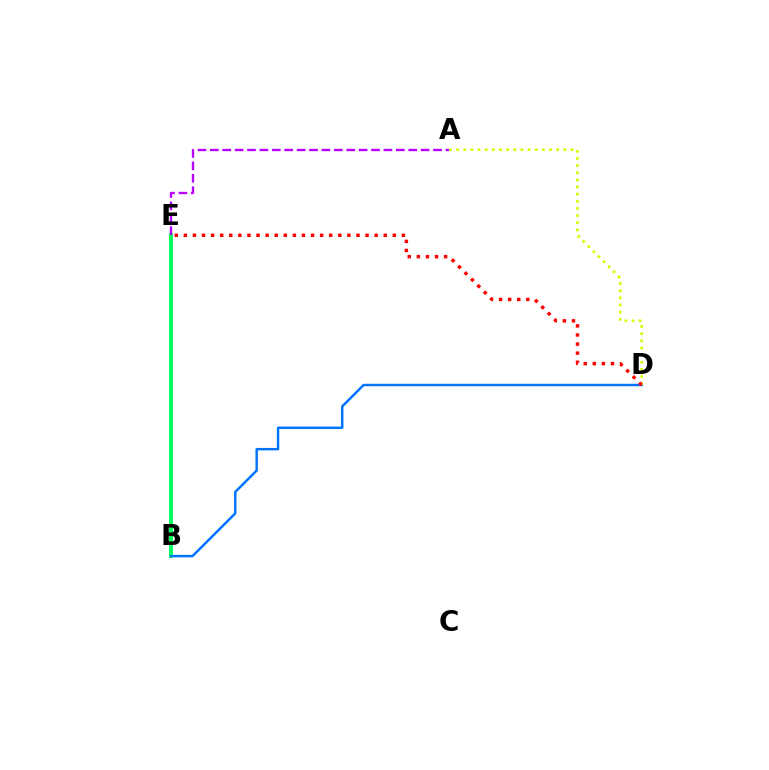{('B', 'E'): [{'color': '#00ff5c', 'line_style': 'solid', 'thickness': 2.83}], ('B', 'D'): [{'color': '#0074ff', 'line_style': 'solid', 'thickness': 1.76}], ('A', 'D'): [{'color': '#d1ff00', 'line_style': 'dotted', 'thickness': 1.94}], ('D', 'E'): [{'color': '#ff0000', 'line_style': 'dotted', 'thickness': 2.47}], ('A', 'E'): [{'color': '#b900ff', 'line_style': 'dashed', 'thickness': 1.68}]}